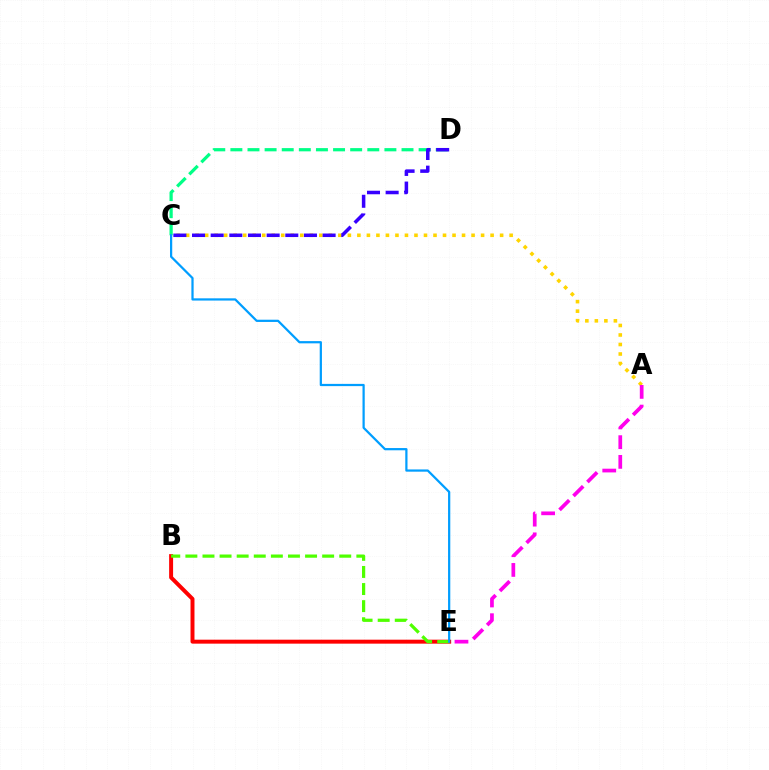{('B', 'E'): [{'color': '#ff0000', 'line_style': 'solid', 'thickness': 2.85}, {'color': '#4fff00', 'line_style': 'dashed', 'thickness': 2.32}], ('C', 'D'): [{'color': '#00ff86', 'line_style': 'dashed', 'thickness': 2.32}, {'color': '#3700ff', 'line_style': 'dashed', 'thickness': 2.53}], ('A', 'C'): [{'color': '#ffd500', 'line_style': 'dotted', 'thickness': 2.59}], ('A', 'E'): [{'color': '#ff00ed', 'line_style': 'dashed', 'thickness': 2.68}], ('C', 'E'): [{'color': '#009eff', 'line_style': 'solid', 'thickness': 1.61}]}